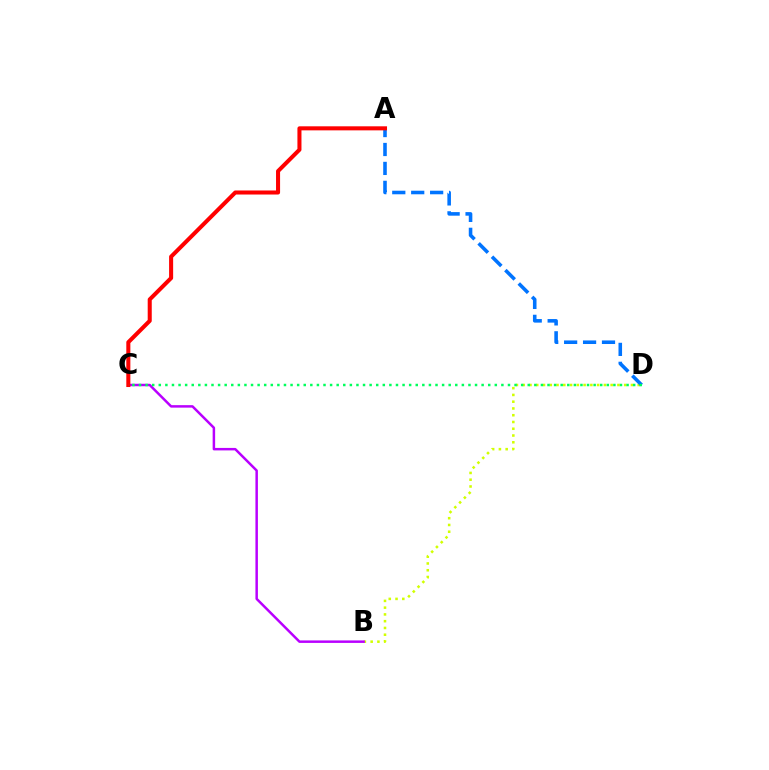{('B', 'D'): [{'color': '#d1ff00', 'line_style': 'dotted', 'thickness': 1.84}], ('B', 'C'): [{'color': '#b900ff', 'line_style': 'solid', 'thickness': 1.79}], ('A', 'D'): [{'color': '#0074ff', 'line_style': 'dashed', 'thickness': 2.57}], ('A', 'C'): [{'color': '#ff0000', 'line_style': 'solid', 'thickness': 2.92}], ('C', 'D'): [{'color': '#00ff5c', 'line_style': 'dotted', 'thickness': 1.79}]}